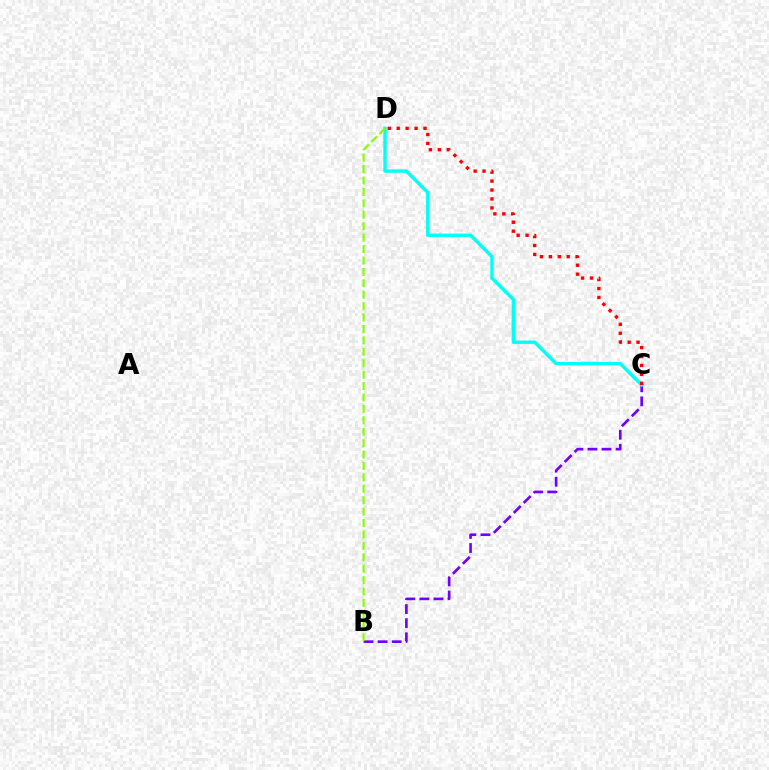{('B', 'C'): [{'color': '#7200ff', 'line_style': 'dashed', 'thickness': 1.91}], ('C', 'D'): [{'color': '#00fff6', 'line_style': 'solid', 'thickness': 2.42}, {'color': '#ff0000', 'line_style': 'dotted', 'thickness': 2.43}], ('B', 'D'): [{'color': '#84ff00', 'line_style': 'dashed', 'thickness': 1.55}]}